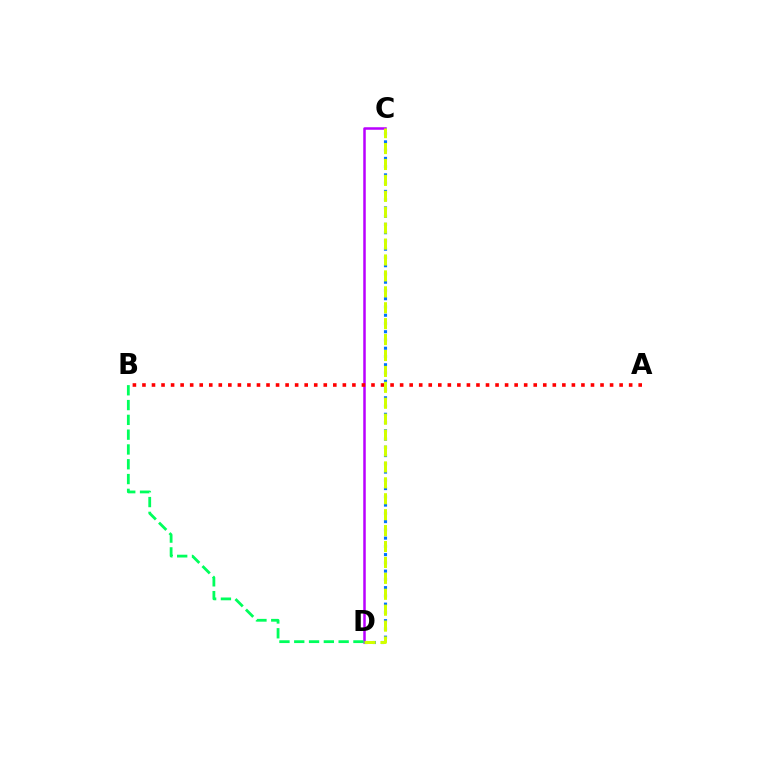{('C', 'D'): [{'color': '#b900ff', 'line_style': 'solid', 'thickness': 1.8}, {'color': '#0074ff', 'line_style': 'dotted', 'thickness': 2.24}, {'color': '#d1ff00', 'line_style': 'dashed', 'thickness': 2.16}], ('A', 'B'): [{'color': '#ff0000', 'line_style': 'dotted', 'thickness': 2.59}], ('B', 'D'): [{'color': '#00ff5c', 'line_style': 'dashed', 'thickness': 2.01}]}